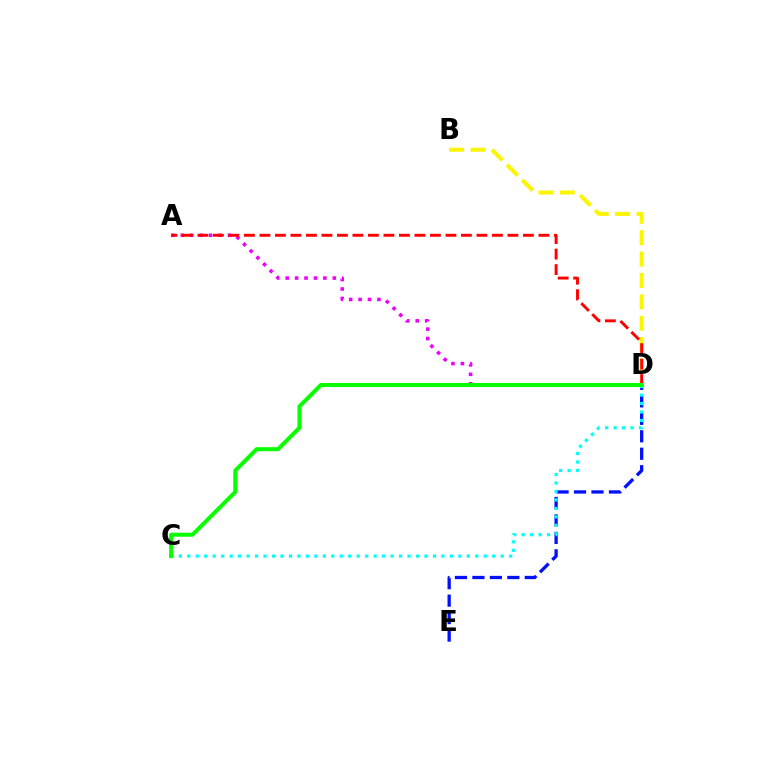{('A', 'D'): [{'color': '#ee00ff', 'line_style': 'dotted', 'thickness': 2.56}, {'color': '#ff0000', 'line_style': 'dashed', 'thickness': 2.11}], ('B', 'D'): [{'color': '#fcf500', 'line_style': 'dashed', 'thickness': 2.91}], ('D', 'E'): [{'color': '#0010ff', 'line_style': 'dashed', 'thickness': 2.37}], ('C', 'D'): [{'color': '#00fff6', 'line_style': 'dotted', 'thickness': 2.3}, {'color': '#08ff00', 'line_style': 'solid', 'thickness': 2.88}]}